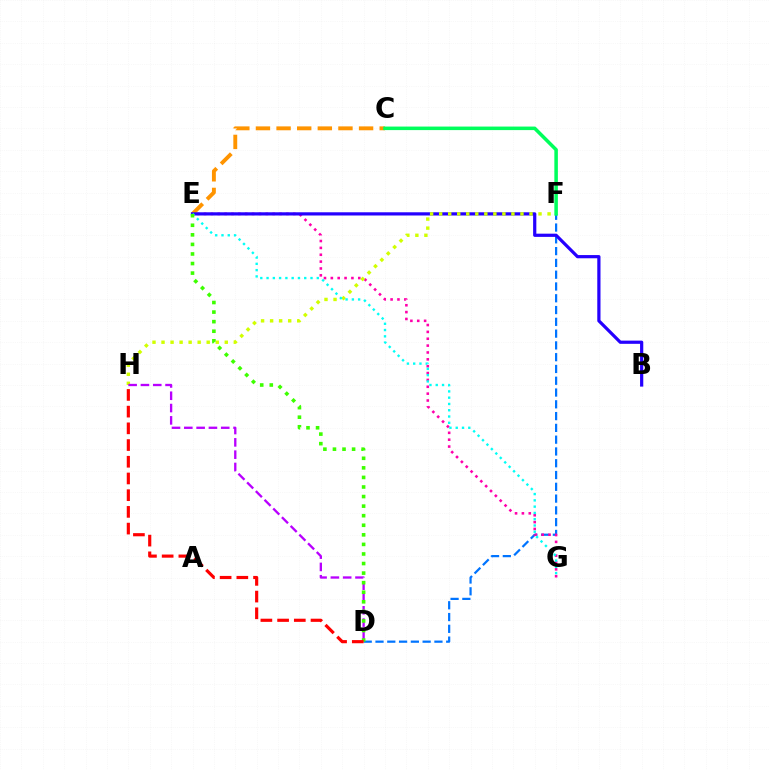{('D', 'F'): [{'color': '#0074ff', 'line_style': 'dashed', 'thickness': 1.6}], ('C', 'E'): [{'color': '#ff9400', 'line_style': 'dashed', 'thickness': 2.8}], ('E', 'G'): [{'color': '#ff00ac', 'line_style': 'dotted', 'thickness': 1.86}, {'color': '#00fff6', 'line_style': 'dotted', 'thickness': 1.71}], ('B', 'E'): [{'color': '#2500ff', 'line_style': 'solid', 'thickness': 2.31}], ('F', 'H'): [{'color': '#d1ff00', 'line_style': 'dotted', 'thickness': 2.45}], ('D', 'H'): [{'color': '#b900ff', 'line_style': 'dashed', 'thickness': 1.67}, {'color': '#ff0000', 'line_style': 'dashed', 'thickness': 2.27}], ('C', 'F'): [{'color': '#00ff5c', 'line_style': 'solid', 'thickness': 2.54}], ('D', 'E'): [{'color': '#3dff00', 'line_style': 'dotted', 'thickness': 2.6}]}